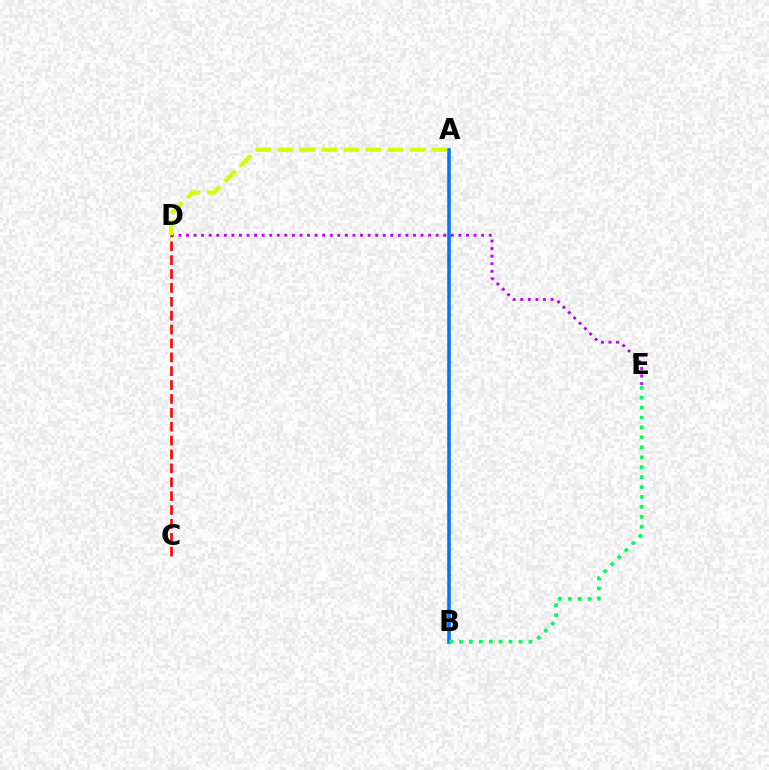{('D', 'E'): [{'color': '#b900ff', 'line_style': 'dotted', 'thickness': 2.06}], ('A', 'B'): [{'color': '#0074ff', 'line_style': 'solid', 'thickness': 2.56}], ('B', 'E'): [{'color': '#00ff5c', 'line_style': 'dotted', 'thickness': 2.7}], ('A', 'D'): [{'color': '#d1ff00', 'line_style': 'dashed', 'thickness': 2.99}], ('C', 'D'): [{'color': '#ff0000', 'line_style': 'dashed', 'thickness': 1.89}]}